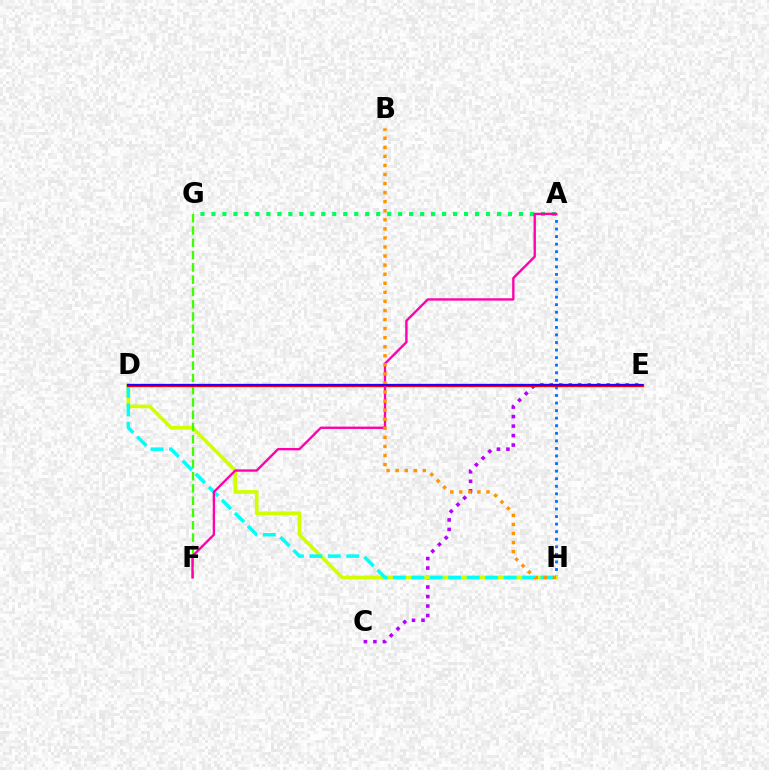{('A', 'G'): [{'color': '#00ff5c', 'line_style': 'dotted', 'thickness': 2.98}], ('C', 'E'): [{'color': '#b900ff', 'line_style': 'dotted', 'thickness': 2.58}], ('A', 'H'): [{'color': '#0074ff', 'line_style': 'dotted', 'thickness': 2.06}], ('D', 'H'): [{'color': '#d1ff00', 'line_style': 'solid', 'thickness': 2.64}, {'color': '#00fff6', 'line_style': 'dashed', 'thickness': 2.51}], ('F', 'G'): [{'color': '#3dff00', 'line_style': 'dashed', 'thickness': 1.67}], ('D', 'E'): [{'color': '#ff0000', 'line_style': 'solid', 'thickness': 2.36}, {'color': '#2500ff', 'line_style': 'solid', 'thickness': 1.5}], ('A', 'F'): [{'color': '#ff00ac', 'line_style': 'solid', 'thickness': 1.69}], ('B', 'H'): [{'color': '#ff9400', 'line_style': 'dotted', 'thickness': 2.46}]}